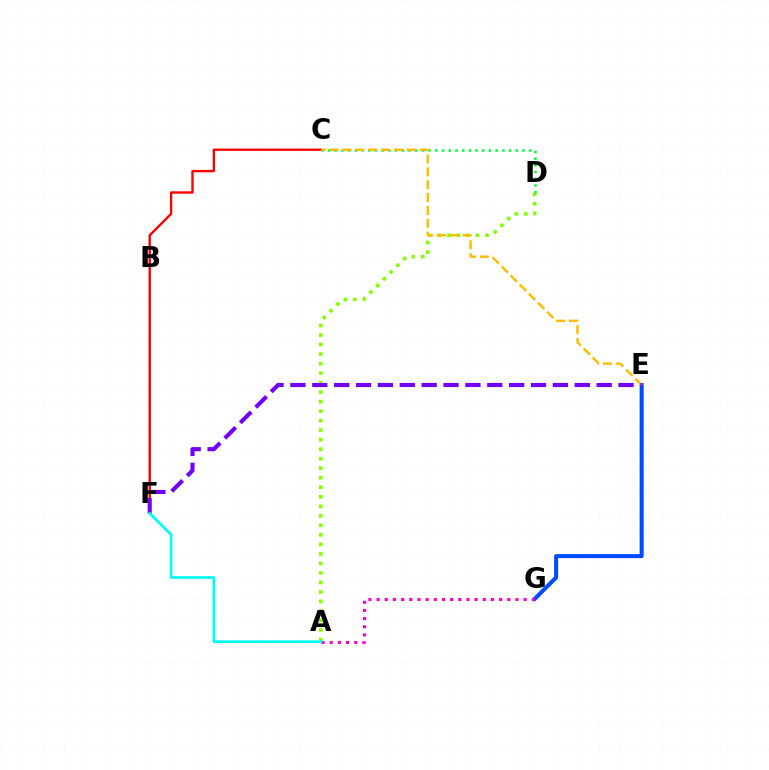{('E', 'G'): [{'color': '#004bff', 'line_style': 'solid', 'thickness': 2.91}], ('C', 'F'): [{'color': '#ff0000', 'line_style': 'solid', 'thickness': 1.71}], ('A', 'D'): [{'color': '#84ff00', 'line_style': 'dotted', 'thickness': 2.59}], ('C', 'D'): [{'color': '#00ff39', 'line_style': 'dotted', 'thickness': 1.82}], ('A', 'G'): [{'color': '#ff00cf', 'line_style': 'dotted', 'thickness': 2.22}], ('C', 'E'): [{'color': '#ffbd00', 'line_style': 'dashed', 'thickness': 1.75}], ('E', 'F'): [{'color': '#7200ff', 'line_style': 'dashed', 'thickness': 2.97}], ('A', 'F'): [{'color': '#00fff6', 'line_style': 'solid', 'thickness': 1.95}]}